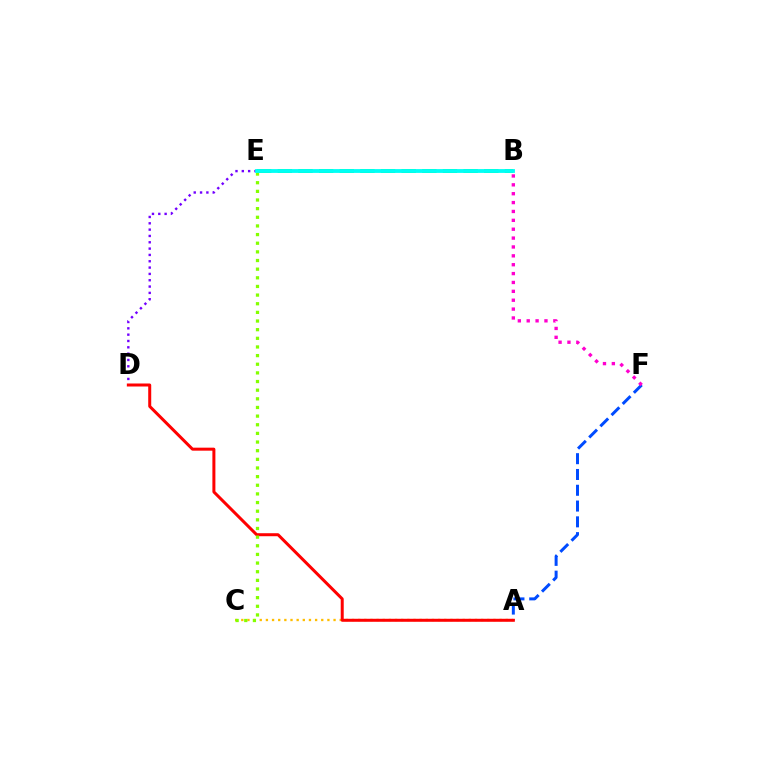{('A', 'F'): [{'color': '#004bff', 'line_style': 'dashed', 'thickness': 2.15}], ('A', 'C'): [{'color': '#ffbd00', 'line_style': 'dotted', 'thickness': 1.67}], ('D', 'E'): [{'color': '#7200ff', 'line_style': 'dotted', 'thickness': 1.72}], ('A', 'D'): [{'color': '#ff0000', 'line_style': 'solid', 'thickness': 2.16}], ('B', 'F'): [{'color': '#ff00cf', 'line_style': 'dotted', 'thickness': 2.41}], ('B', 'E'): [{'color': '#00ff39', 'line_style': 'dashed', 'thickness': 2.8}, {'color': '#00fff6', 'line_style': 'solid', 'thickness': 2.75}], ('C', 'E'): [{'color': '#84ff00', 'line_style': 'dotted', 'thickness': 2.35}]}